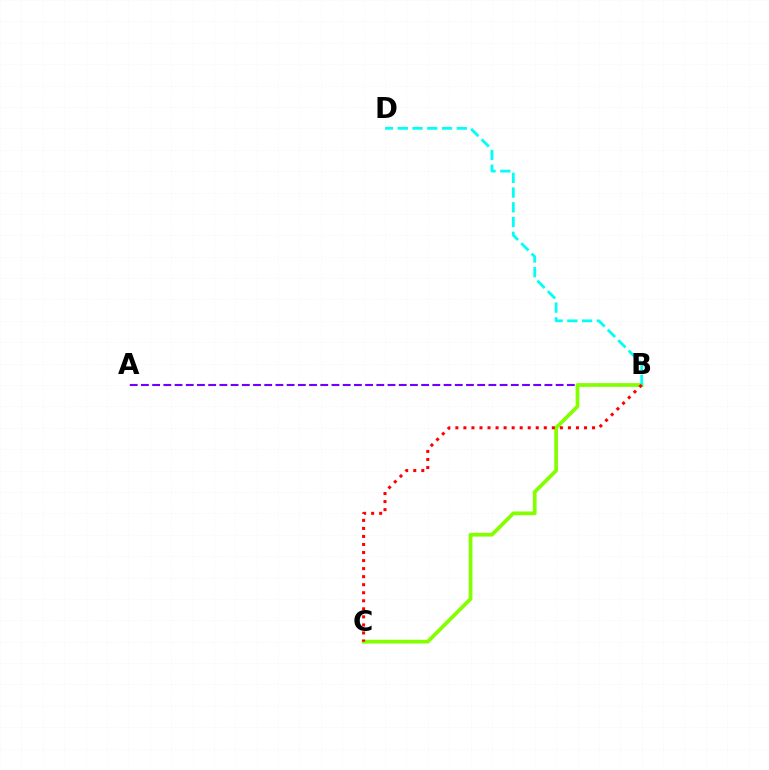{('A', 'B'): [{'color': '#7200ff', 'line_style': 'dashed', 'thickness': 1.52}], ('B', 'C'): [{'color': '#84ff00', 'line_style': 'solid', 'thickness': 2.69}, {'color': '#ff0000', 'line_style': 'dotted', 'thickness': 2.18}], ('B', 'D'): [{'color': '#00fff6', 'line_style': 'dashed', 'thickness': 2.0}]}